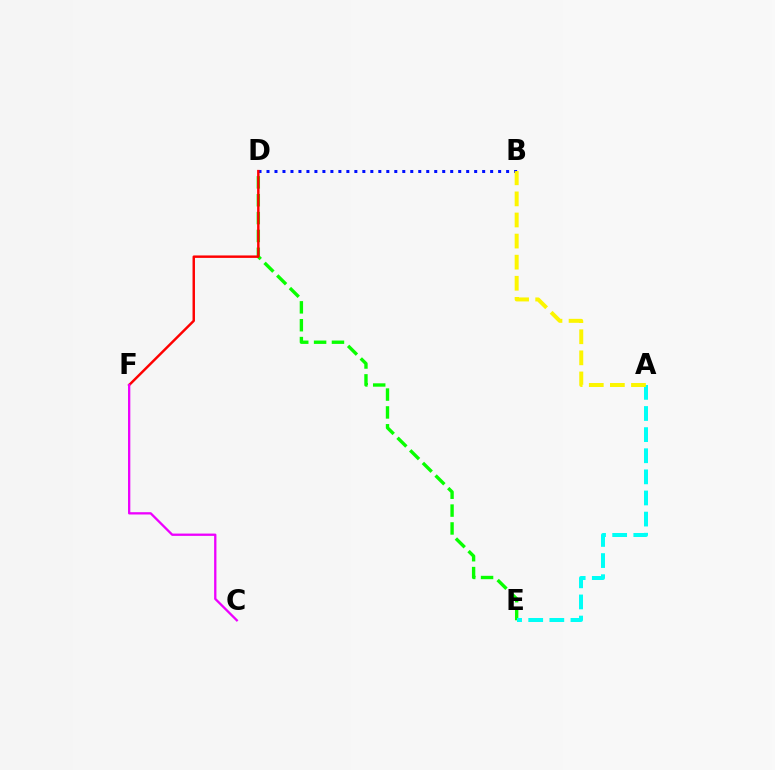{('B', 'D'): [{'color': '#0010ff', 'line_style': 'dotted', 'thickness': 2.17}], ('D', 'E'): [{'color': '#08ff00', 'line_style': 'dashed', 'thickness': 2.43}], ('A', 'E'): [{'color': '#00fff6', 'line_style': 'dashed', 'thickness': 2.87}], ('D', 'F'): [{'color': '#ff0000', 'line_style': 'solid', 'thickness': 1.76}], ('C', 'F'): [{'color': '#ee00ff', 'line_style': 'solid', 'thickness': 1.66}], ('A', 'B'): [{'color': '#fcf500', 'line_style': 'dashed', 'thickness': 2.87}]}